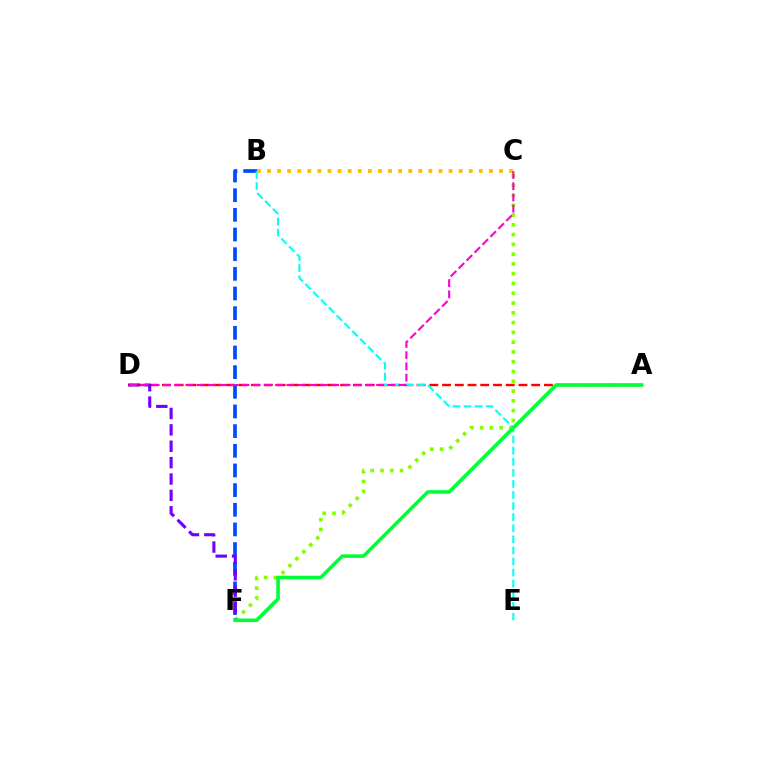{('C', 'F'): [{'color': '#84ff00', 'line_style': 'dotted', 'thickness': 2.66}], ('B', 'F'): [{'color': '#004bff', 'line_style': 'dashed', 'thickness': 2.67}], ('A', 'D'): [{'color': '#ff0000', 'line_style': 'dashed', 'thickness': 1.73}], ('B', 'E'): [{'color': '#00fff6', 'line_style': 'dashed', 'thickness': 1.51}], ('B', 'C'): [{'color': '#ffbd00', 'line_style': 'dotted', 'thickness': 2.74}], ('D', 'F'): [{'color': '#7200ff', 'line_style': 'dashed', 'thickness': 2.23}], ('C', 'D'): [{'color': '#ff00cf', 'line_style': 'dashed', 'thickness': 1.52}], ('A', 'F'): [{'color': '#00ff39', 'line_style': 'solid', 'thickness': 2.58}]}